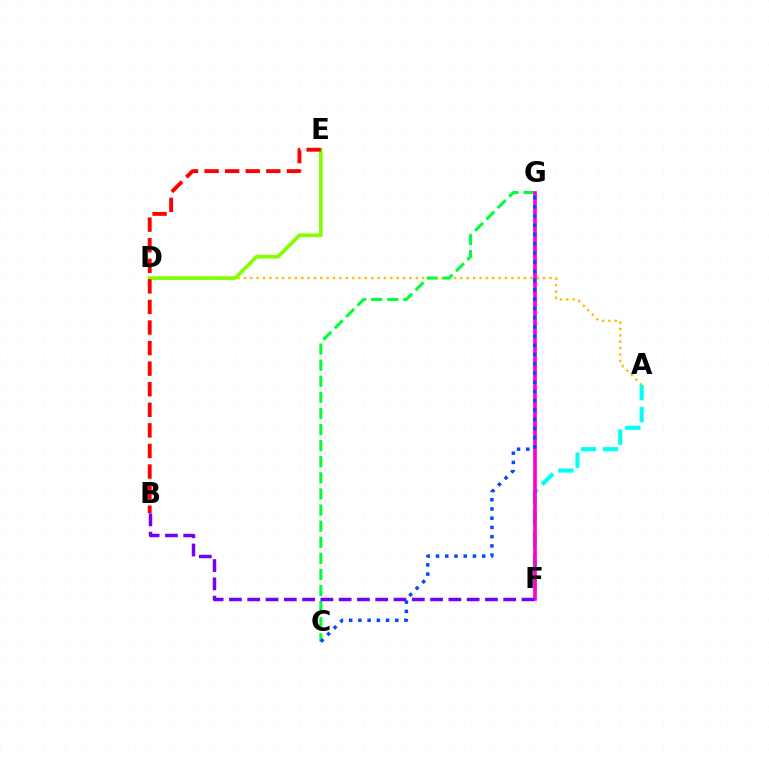{('A', 'D'): [{'color': '#ffbd00', 'line_style': 'dotted', 'thickness': 1.73}], ('D', 'E'): [{'color': '#84ff00', 'line_style': 'solid', 'thickness': 2.67}], ('C', 'G'): [{'color': '#00ff39', 'line_style': 'dashed', 'thickness': 2.19}, {'color': '#004bff', 'line_style': 'dotted', 'thickness': 2.51}], ('A', 'F'): [{'color': '#00fff6', 'line_style': 'dashed', 'thickness': 2.98}], ('B', 'E'): [{'color': '#ff0000', 'line_style': 'dashed', 'thickness': 2.79}], ('F', 'G'): [{'color': '#ff00cf', 'line_style': 'solid', 'thickness': 2.64}], ('B', 'F'): [{'color': '#7200ff', 'line_style': 'dashed', 'thickness': 2.48}]}